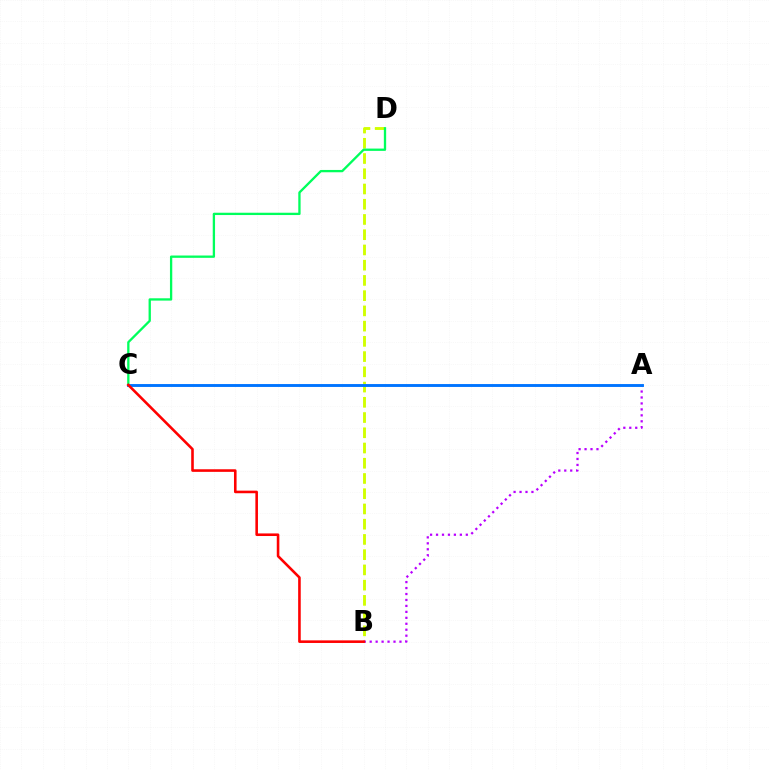{('B', 'D'): [{'color': '#d1ff00', 'line_style': 'dashed', 'thickness': 2.07}], ('C', 'D'): [{'color': '#00ff5c', 'line_style': 'solid', 'thickness': 1.66}], ('A', 'B'): [{'color': '#b900ff', 'line_style': 'dotted', 'thickness': 1.62}], ('A', 'C'): [{'color': '#0074ff', 'line_style': 'solid', 'thickness': 2.08}], ('B', 'C'): [{'color': '#ff0000', 'line_style': 'solid', 'thickness': 1.87}]}